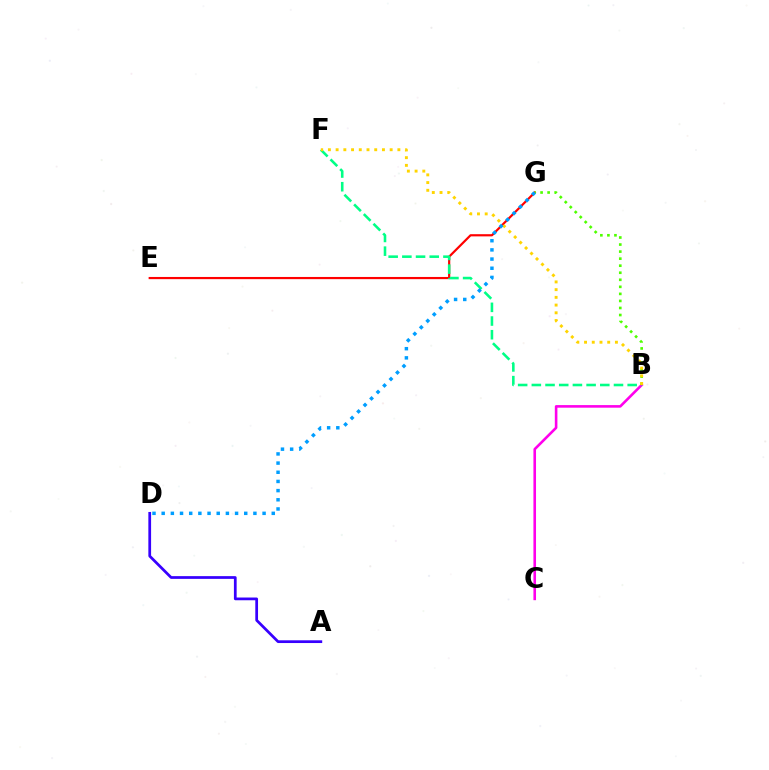{('E', 'G'): [{'color': '#ff0000', 'line_style': 'solid', 'thickness': 1.58}], ('B', 'C'): [{'color': '#ff00ed', 'line_style': 'solid', 'thickness': 1.87}], ('B', 'G'): [{'color': '#4fff00', 'line_style': 'dotted', 'thickness': 1.91}], ('A', 'D'): [{'color': '#3700ff', 'line_style': 'solid', 'thickness': 1.97}], ('B', 'F'): [{'color': '#00ff86', 'line_style': 'dashed', 'thickness': 1.86}, {'color': '#ffd500', 'line_style': 'dotted', 'thickness': 2.1}], ('D', 'G'): [{'color': '#009eff', 'line_style': 'dotted', 'thickness': 2.49}]}